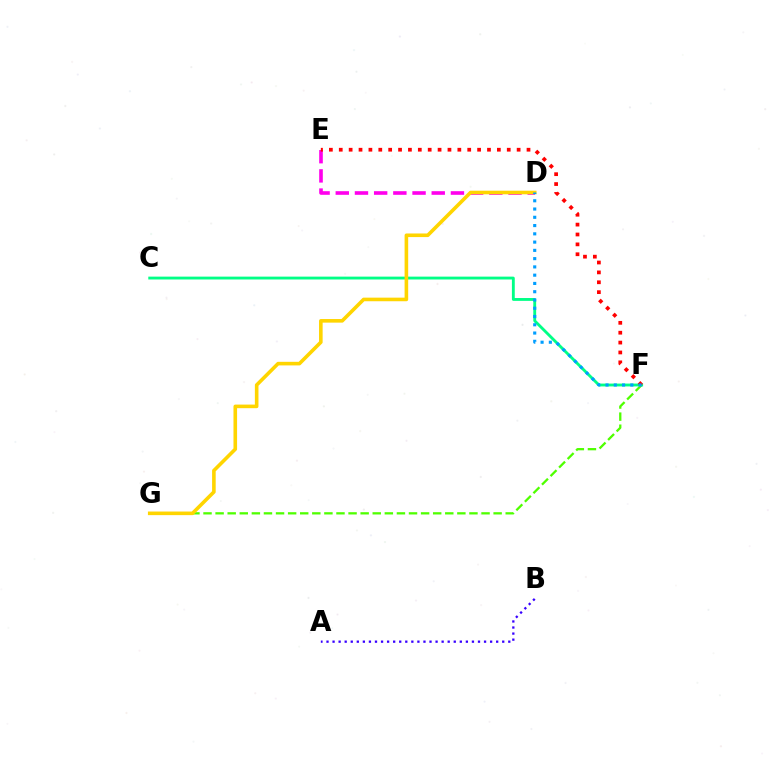{('F', 'G'): [{'color': '#4fff00', 'line_style': 'dashed', 'thickness': 1.64}], ('C', 'F'): [{'color': '#00ff86', 'line_style': 'solid', 'thickness': 2.05}], ('A', 'B'): [{'color': '#3700ff', 'line_style': 'dotted', 'thickness': 1.65}], ('D', 'E'): [{'color': '#ff00ed', 'line_style': 'dashed', 'thickness': 2.61}], ('E', 'F'): [{'color': '#ff0000', 'line_style': 'dotted', 'thickness': 2.68}], ('D', 'G'): [{'color': '#ffd500', 'line_style': 'solid', 'thickness': 2.59}], ('D', 'F'): [{'color': '#009eff', 'line_style': 'dotted', 'thickness': 2.25}]}